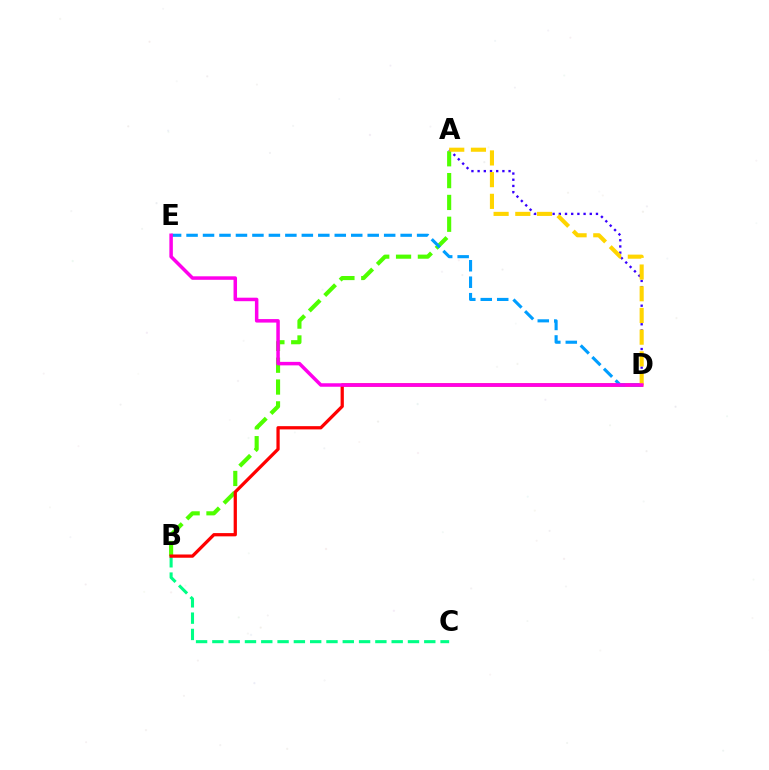{('B', 'C'): [{'color': '#00ff86', 'line_style': 'dashed', 'thickness': 2.21}], ('A', 'B'): [{'color': '#4fff00', 'line_style': 'dashed', 'thickness': 2.97}], ('B', 'D'): [{'color': '#ff0000', 'line_style': 'solid', 'thickness': 2.34}], ('A', 'D'): [{'color': '#3700ff', 'line_style': 'dotted', 'thickness': 1.68}, {'color': '#ffd500', 'line_style': 'dashed', 'thickness': 2.95}], ('D', 'E'): [{'color': '#009eff', 'line_style': 'dashed', 'thickness': 2.24}, {'color': '#ff00ed', 'line_style': 'solid', 'thickness': 2.52}]}